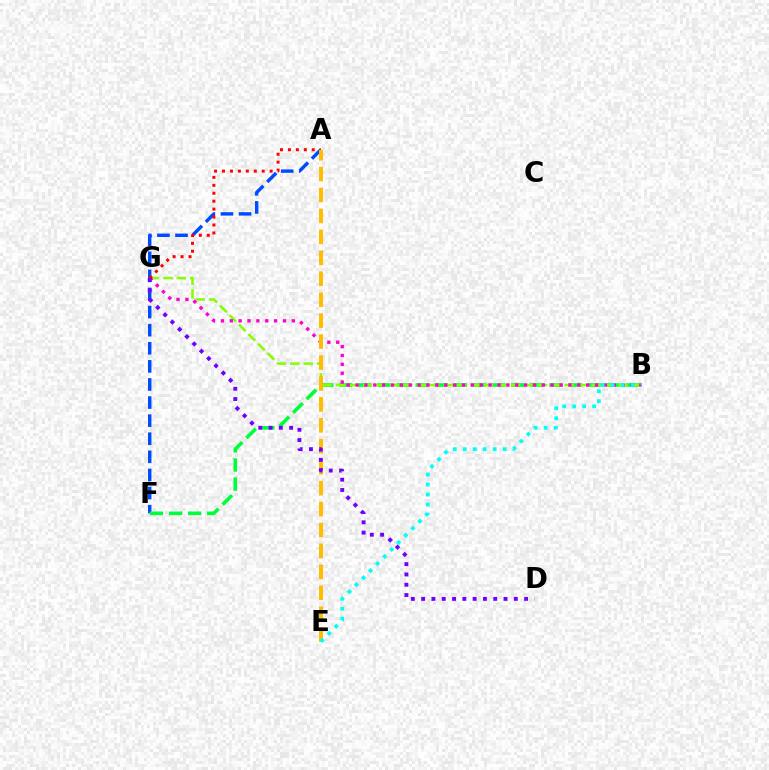{('A', 'F'): [{'color': '#004bff', 'line_style': 'dashed', 'thickness': 2.46}], ('B', 'F'): [{'color': '#00ff39', 'line_style': 'dashed', 'thickness': 2.6}], ('B', 'G'): [{'color': '#84ff00', 'line_style': 'dashed', 'thickness': 1.83}, {'color': '#ff00cf', 'line_style': 'dotted', 'thickness': 2.41}], ('A', 'G'): [{'color': '#ff0000', 'line_style': 'dotted', 'thickness': 2.16}], ('A', 'E'): [{'color': '#ffbd00', 'line_style': 'dashed', 'thickness': 2.84}], ('B', 'E'): [{'color': '#00fff6', 'line_style': 'dotted', 'thickness': 2.71}], ('D', 'G'): [{'color': '#7200ff', 'line_style': 'dotted', 'thickness': 2.8}]}